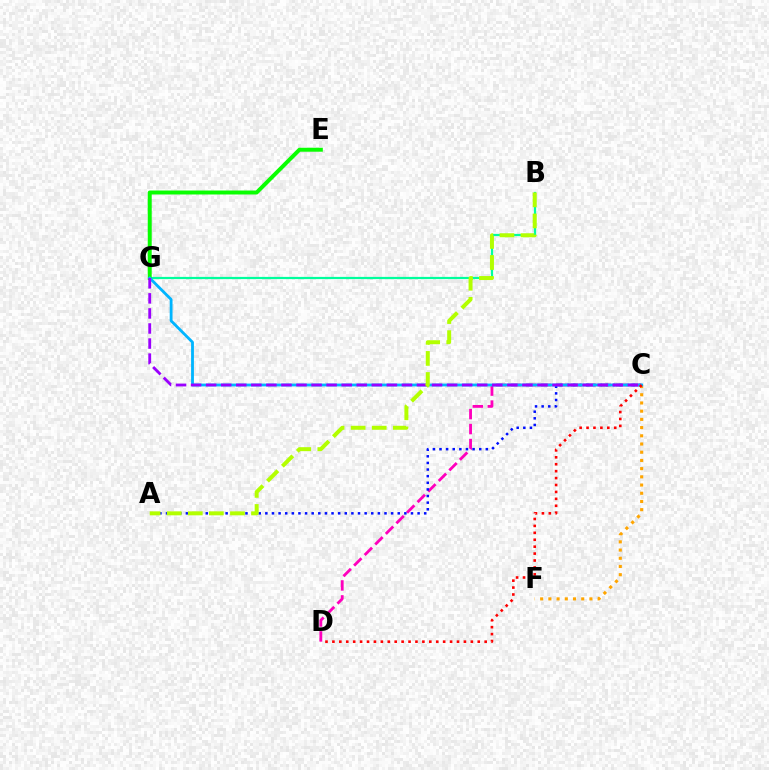{('C', 'F'): [{'color': '#ffa500', 'line_style': 'dotted', 'thickness': 2.23}], ('B', 'G'): [{'color': '#00ff9d', 'line_style': 'solid', 'thickness': 1.6}], ('C', 'D'): [{'color': '#ff00bd', 'line_style': 'dashed', 'thickness': 2.03}, {'color': '#ff0000', 'line_style': 'dotted', 'thickness': 1.88}], ('A', 'C'): [{'color': '#0010ff', 'line_style': 'dotted', 'thickness': 1.8}], ('E', 'G'): [{'color': '#08ff00', 'line_style': 'solid', 'thickness': 2.86}], ('C', 'G'): [{'color': '#00b5ff', 'line_style': 'solid', 'thickness': 2.03}, {'color': '#9b00ff', 'line_style': 'dashed', 'thickness': 2.05}], ('A', 'B'): [{'color': '#b3ff00', 'line_style': 'dashed', 'thickness': 2.86}]}